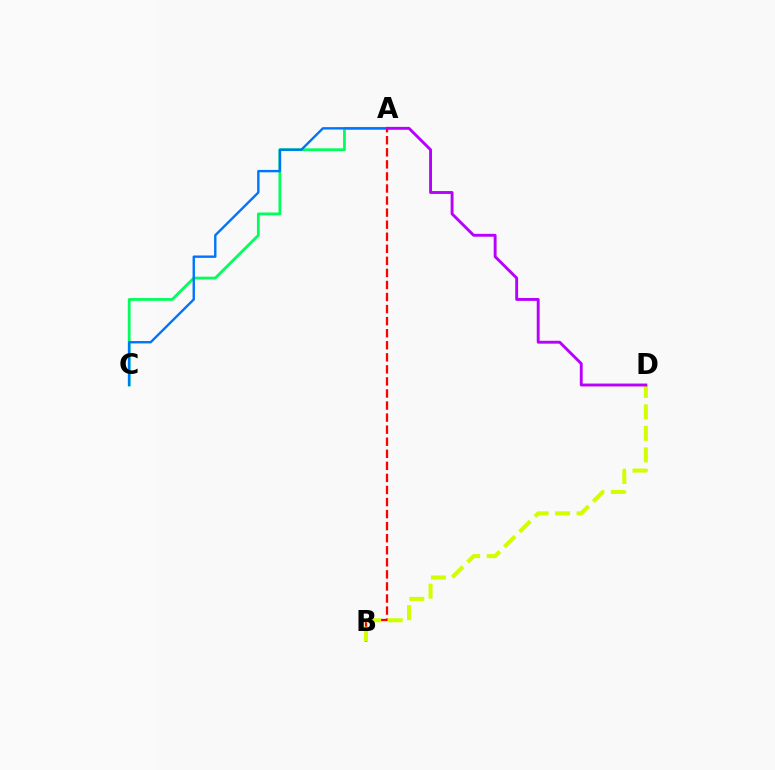{('A', 'C'): [{'color': '#00ff5c', 'line_style': 'solid', 'thickness': 1.99}, {'color': '#0074ff', 'line_style': 'solid', 'thickness': 1.72}], ('A', 'B'): [{'color': '#ff0000', 'line_style': 'dashed', 'thickness': 1.64}], ('B', 'D'): [{'color': '#d1ff00', 'line_style': 'dashed', 'thickness': 2.92}], ('A', 'D'): [{'color': '#b900ff', 'line_style': 'solid', 'thickness': 2.08}]}